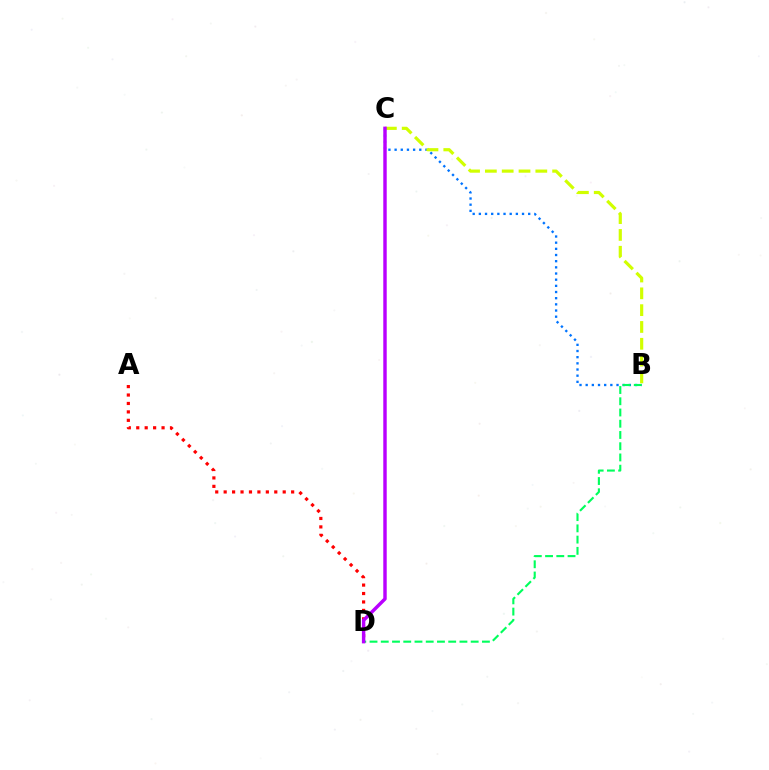{('B', 'C'): [{'color': '#0074ff', 'line_style': 'dotted', 'thickness': 1.68}, {'color': '#d1ff00', 'line_style': 'dashed', 'thickness': 2.28}], ('A', 'D'): [{'color': '#ff0000', 'line_style': 'dotted', 'thickness': 2.29}], ('B', 'D'): [{'color': '#00ff5c', 'line_style': 'dashed', 'thickness': 1.53}], ('C', 'D'): [{'color': '#b900ff', 'line_style': 'solid', 'thickness': 2.47}]}